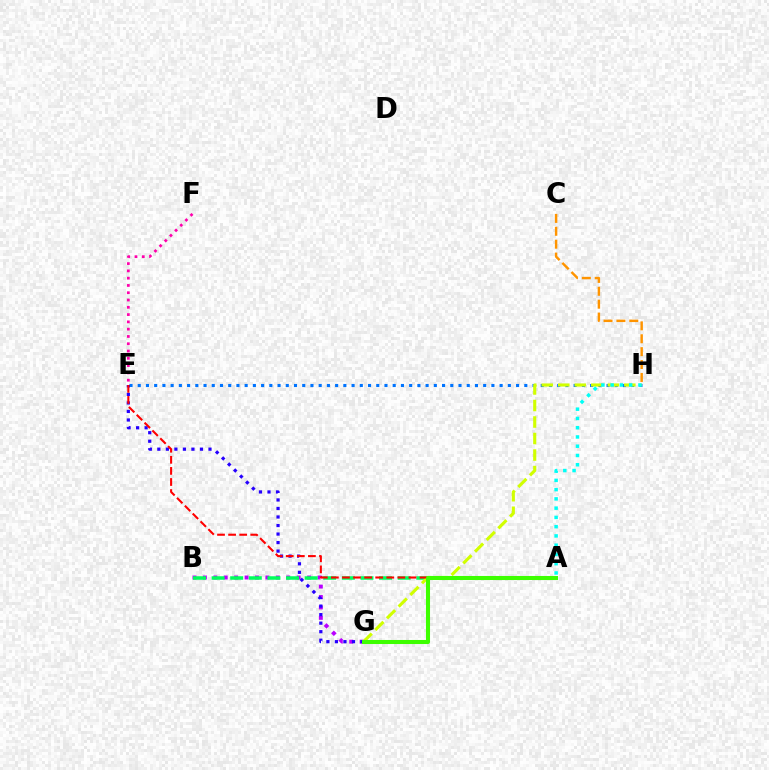{('E', 'H'): [{'color': '#0074ff', 'line_style': 'dotted', 'thickness': 2.23}], ('B', 'G'): [{'color': '#b900ff', 'line_style': 'dotted', 'thickness': 2.83}], ('A', 'B'): [{'color': '#00ff5c', 'line_style': 'dashed', 'thickness': 2.53}], ('G', 'H'): [{'color': '#d1ff00', 'line_style': 'dashed', 'thickness': 2.24}], ('C', 'H'): [{'color': '#ff9400', 'line_style': 'dashed', 'thickness': 1.75}], ('E', 'G'): [{'color': '#2500ff', 'line_style': 'dotted', 'thickness': 2.32}], ('A', 'E'): [{'color': '#ff0000', 'line_style': 'dashed', 'thickness': 1.51}], ('E', 'F'): [{'color': '#ff00ac', 'line_style': 'dotted', 'thickness': 1.98}], ('A', 'G'): [{'color': '#3dff00', 'line_style': 'solid', 'thickness': 2.92}], ('A', 'H'): [{'color': '#00fff6', 'line_style': 'dotted', 'thickness': 2.52}]}